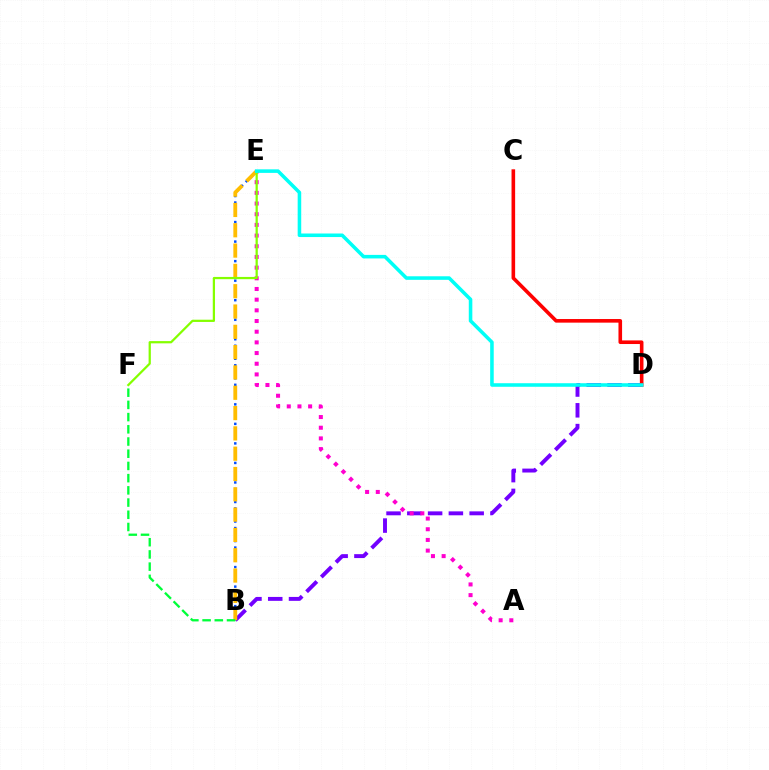{('B', 'D'): [{'color': '#7200ff', 'line_style': 'dashed', 'thickness': 2.82}], ('A', 'E'): [{'color': '#ff00cf', 'line_style': 'dotted', 'thickness': 2.9}], ('B', 'E'): [{'color': '#004bff', 'line_style': 'dotted', 'thickness': 1.77}, {'color': '#ffbd00', 'line_style': 'dashed', 'thickness': 2.76}], ('E', 'F'): [{'color': '#84ff00', 'line_style': 'solid', 'thickness': 1.61}], ('C', 'D'): [{'color': '#ff0000', 'line_style': 'solid', 'thickness': 2.6}], ('B', 'F'): [{'color': '#00ff39', 'line_style': 'dashed', 'thickness': 1.66}], ('D', 'E'): [{'color': '#00fff6', 'line_style': 'solid', 'thickness': 2.56}]}